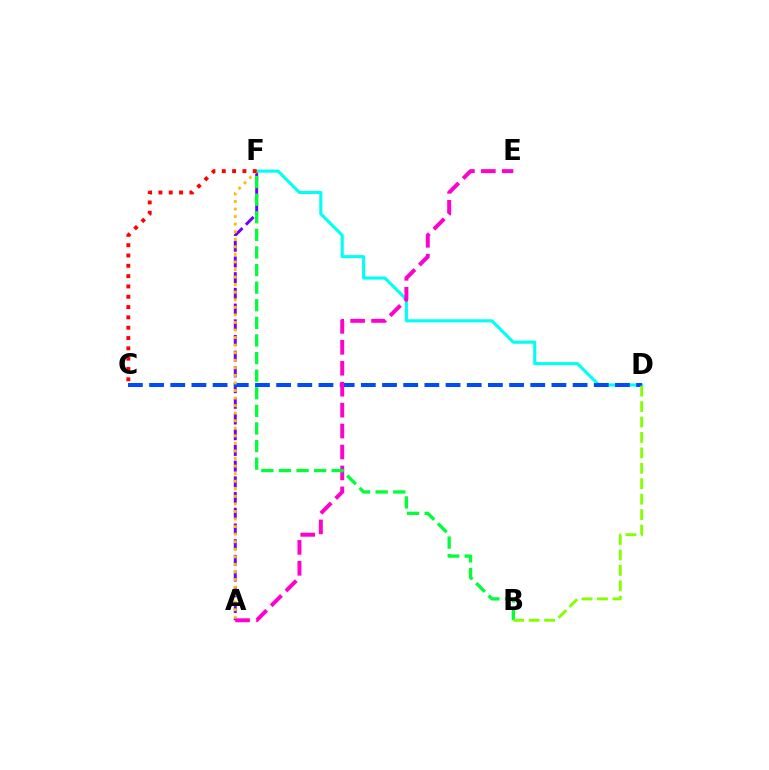{('A', 'F'): [{'color': '#7200ff', 'line_style': 'dashed', 'thickness': 2.13}, {'color': '#ffbd00', 'line_style': 'dotted', 'thickness': 2.05}], ('D', 'F'): [{'color': '#00fff6', 'line_style': 'solid', 'thickness': 2.23}], ('C', 'D'): [{'color': '#004bff', 'line_style': 'dashed', 'thickness': 2.88}], ('A', 'E'): [{'color': '#ff00cf', 'line_style': 'dashed', 'thickness': 2.84}], ('B', 'F'): [{'color': '#00ff39', 'line_style': 'dashed', 'thickness': 2.39}], ('B', 'D'): [{'color': '#84ff00', 'line_style': 'dashed', 'thickness': 2.1}], ('C', 'F'): [{'color': '#ff0000', 'line_style': 'dotted', 'thickness': 2.8}]}